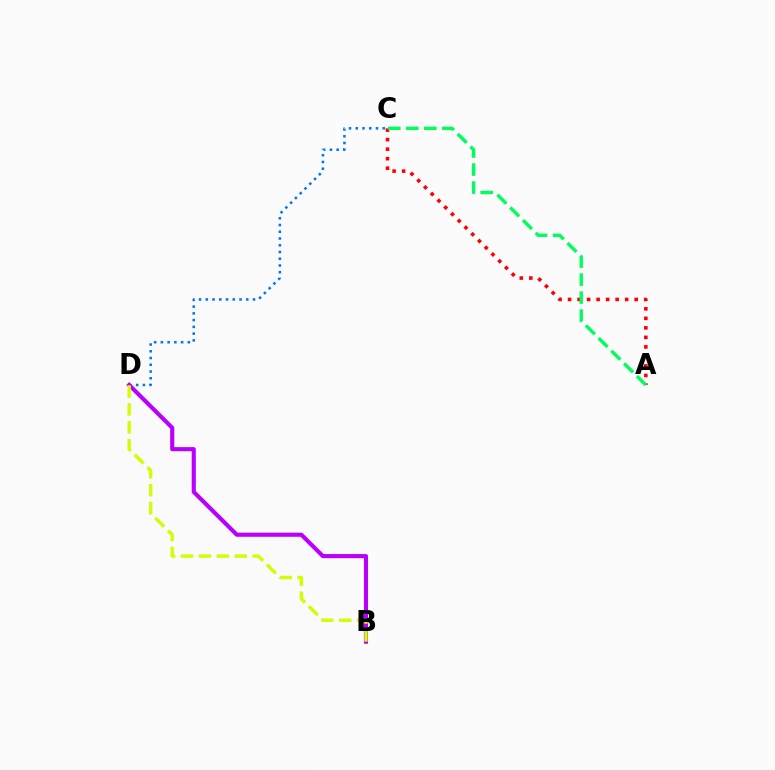{('A', 'C'): [{'color': '#ff0000', 'line_style': 'dotted', 'thickness': 2.59}, {'color': '#00ff5c', 'line_style': 'dashed', 'thickness': 2.44}], ('C', 'D'): [{'color': '#0074ff', 'line_style': 'dotted', 'thickness': 1.83}], ('B', 'D'): [{'color': '#b900ff', 'line_style': 'solid', 'thickness': 2.96}, {'color': '#d1ff00', 'line_style': 'dashed', 'thickness': 2.44}]}